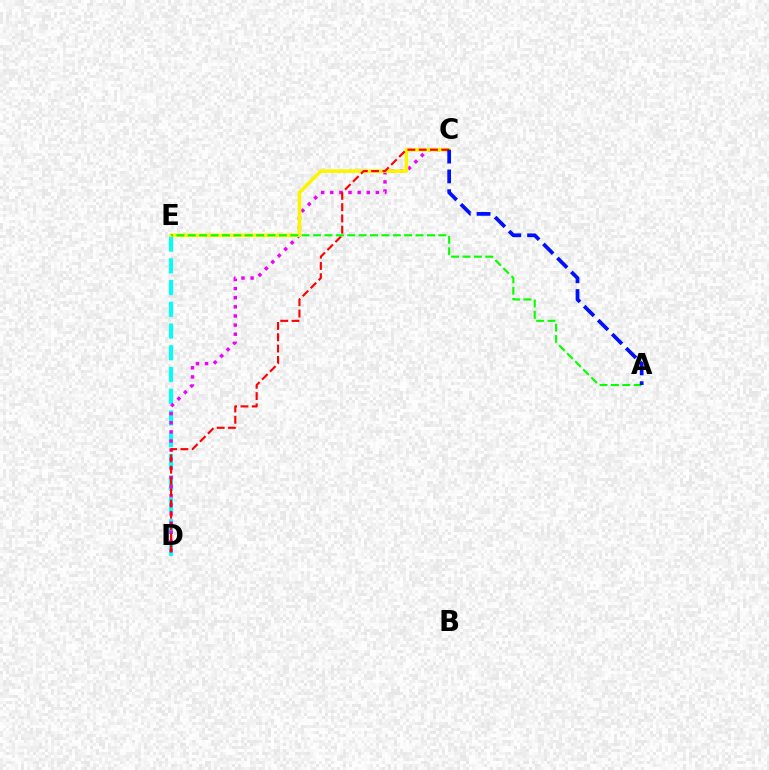{('D', 'E'): [{'color': '#00fff6', 'line_style': 'dashed', 'thickness': 2.95}], ('C', 'D'): [{'color': '#ee00ff', 'line_style': 'dotted', 'thickness': 2.48}, {'color': '#ff0000', 'line_style': 'dashed', 'thickness': 1.53}], ('C', 'E'): [{'color': '#fcf500', 'line_style': 'solid', 'thickness': 2.57}], ('A', 'E'): [{'color': '#08ff00', 'line_style': 'dashed', 'thickness': 1.55}], ('A', 'C'): [{'color': '#0010ff', 'line_style': 'dashed', 'thickness': 2.69}]}